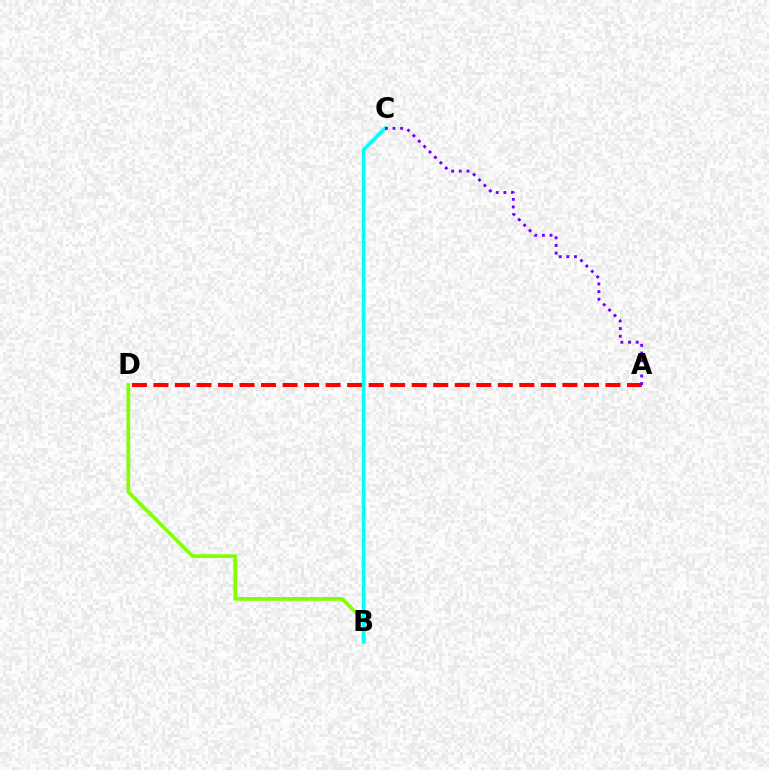{('B', 'D'): [{'color': '#84ff00', 'line_style': 'solid', 'thickness': 2.67}], ('A', 'D'): [{'color': '#ff0000', 'line_style': 'dashed', 'thickness': 2.92}], ('B', 'C'): [{'color': '#00fff6', 'line_style': 'solid', 'thickness': 2.6}], ('A', 'C'): [{'color': '#7200ff', 'line_style': 'dotted', 'thickness': 2.08}]}